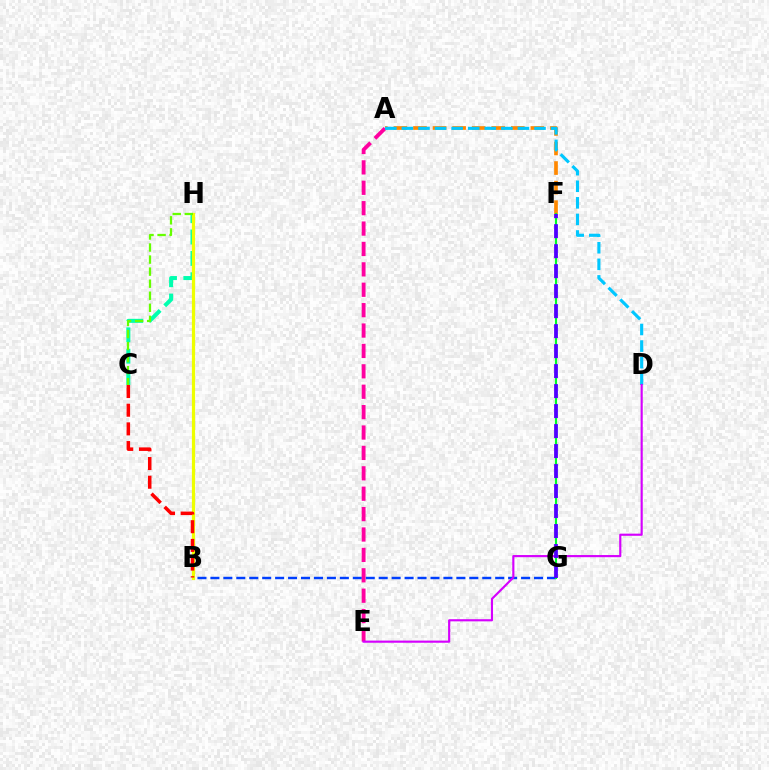{('C', 'H'): [{'color': '#00ffaf', 'line_style': 'dashed', 'thickness': 2.9}, {'color': '#66ff00', 'line_style': 'dashed', 'thickness': 1.64}], ('A', 'F'): [{'color': '#ff8800', 'line_style': 'dashed', 'thickness': 2.66}], ('B', 'G'): [{'color': '#003fff', 'line_style': 'dashed', 'thickness': 1.76}], ('B', 'H'): [{'color': '#eeff00', 'line_style': 'solid', 'thickness': 2.31}], ('A', 'E'): [{'color': '#ff00a0', 'line_style': 'dashed', 'thickness': 2.77}], ('A', 'D'): [{'color': '#00c7ff', 'line_style': 'dashed', 'thickness': 2.25}], ('B', 'C'): [{'color': '#ff0000', 'line_style': 'dashed', 'thickness': 2.54}], ('F', 'G'): [{'color': '#00ff27', 'line_style': 'solid', 'thickness': 1.53}, {'color': '#4f00ff', 'line_style': 'dashed', 'thickness': 2.72}], ('D', 'E'): [{'color': '#d600ff', 'line_style': 'solid', 'thickness': 1.55}]}